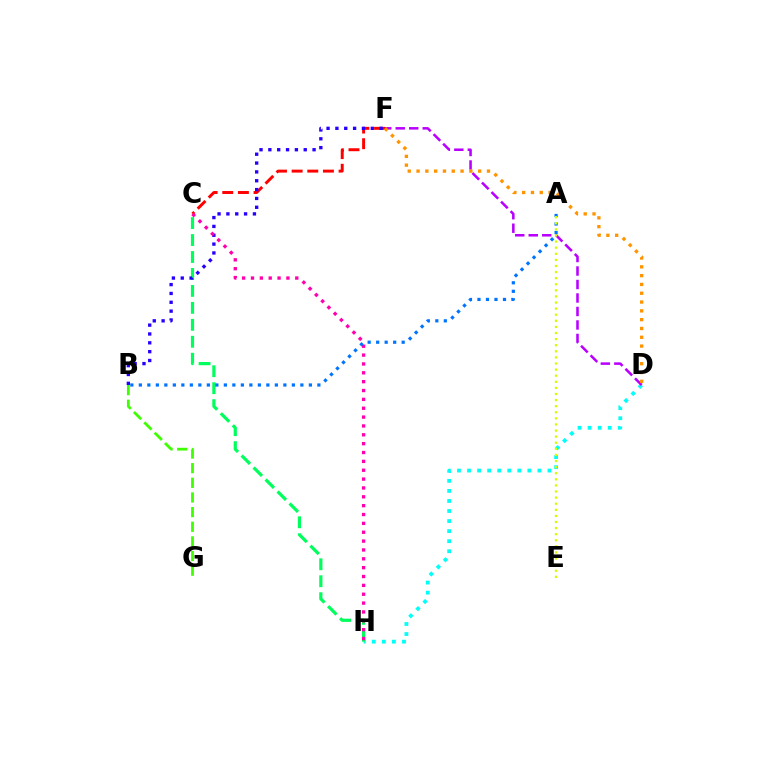{('D', 'H'): [{'color': '#00fff6', 'line_style': 'dotted', 'thickness': 2.73}], ('B', 'G'): [{'color': '#3dff00', 'line_style': 'dashed', 'thickness': 1.99}], ('C', 'F'): [{'color': '#ff0000', 'line_style': 'dashed', 'thickness': 2.13}], ('C', 'H'): [{'color': '#00ff5c', 'line_style': 'dashed', 'thickness': 2.3}, {'color': '#ff00ac', 'line_style': 'dotted', 'thickness': 2.41}], ('D', 'F'): [{'color': '#b900ff', 'line_style': 'dashed', 'thickness': 1.83}, {'color': '#ff9400', 'line_style': 'dotted', 'thickness': 2.39}], ('B', 'F'): [{'color': '#2500ff', 'line_style': 'dotted', 'thickness': 2.4}], ('A', 'B'): [{'color': '#0074ff', 'line_style': 'dotted', 'thickness': 2.31}], ('A', 'E'): [{'color': '#d1ff00', 'line_style': 'dotted', 'thickness': 1.66}]}